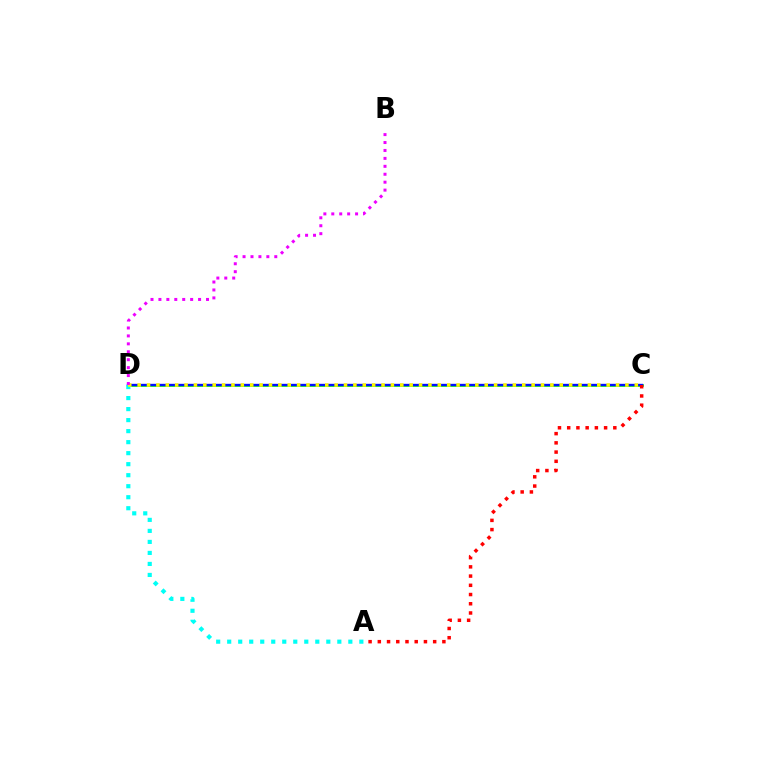{('C', 'D'): [{'color': '#08ff00', 'line_style': 'solid', 'thickness': 1.91}, {'color': '#0010ff', 'line_style': 'solid', 'thickness': 1.7}, {'color': '#fcf500', 'line_style': 'dotted', 'thickness': 2.55}], ('A', 'C'): [{'color': '#ff0000', 'line_style': 'dotted', 'thickness': 2.51}], ('A', 'D'): [{'color': '#00fff6', 'line_style': 'dotted', 'thickness': 2.99}], ('B', 'D'): [{'color': '#ee00ff', 'line_style': 'dotted', 'thickness': 2.16}]}